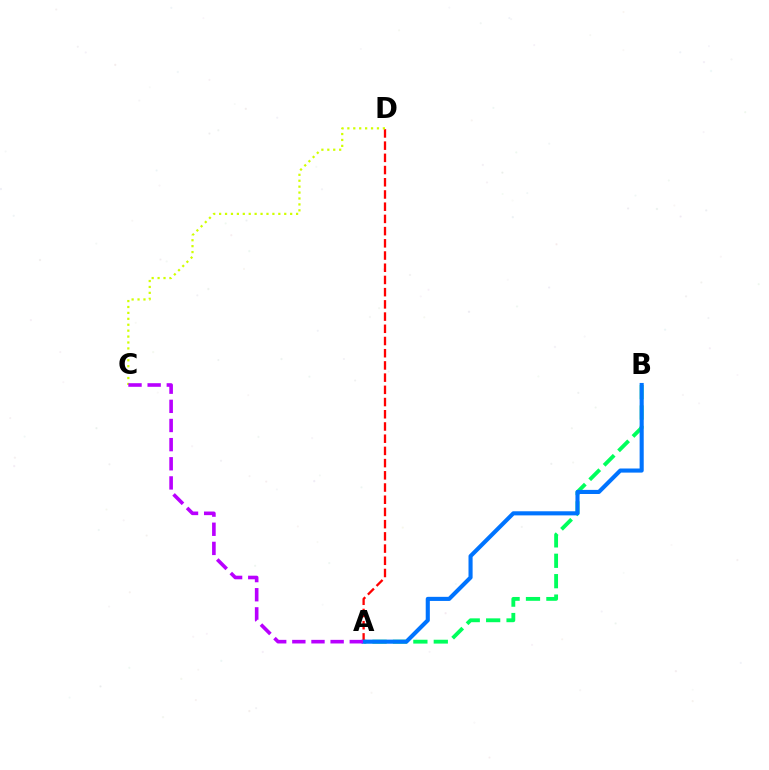{('A', 'B'): [{'color': '#00ff5c', 'line_style': 'dashed', 'thickness': 2.77}, {'color': '#0074ff', 'line_style': 'solid', 'thickness': 2.95}], ('A', 'D'): [{'color': '#ff0000', 'line_style': 'dashed', 'thickness': 1.66}], ('C', 'D'): [{'color': '#d1ff00', 'line_style': 'dotted', 'thickness': 1.61}], ('A', 'C'): [{'color': '#b900ff', 'line_style': 'dashed', 'thickness': 2.6}]}